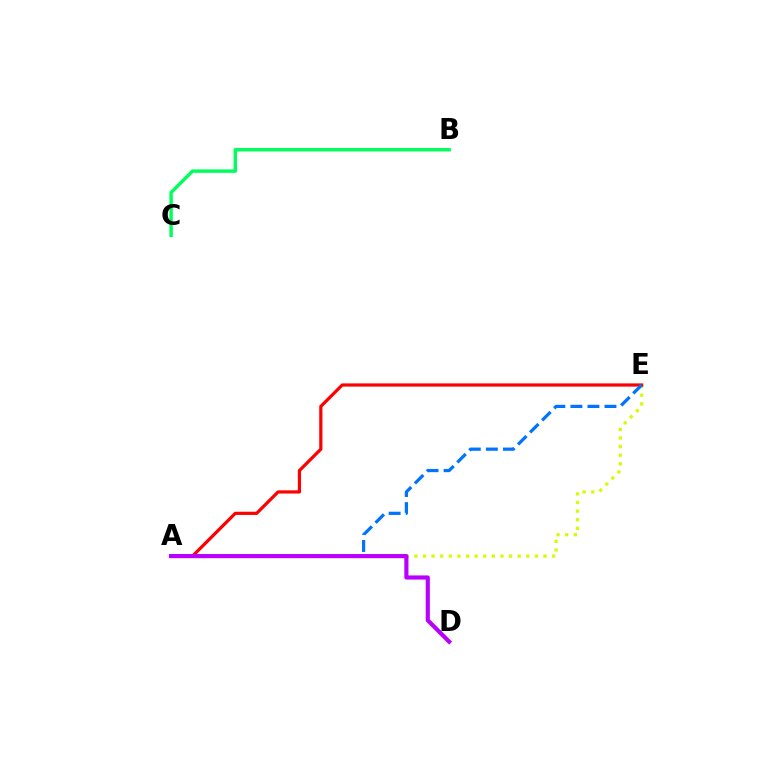{('A', 'E'): [{'color': '#d1ff00', 'line_style': 'dotted', 'thickness': 2.34}, {'color': '#ff0000', 'line_style': 'solid', 'thickness': 2.31}, {'color': '#0074ff', 'line_style': 'dashed', 'thickness': 2.32}], ('A', 'D'): [{'color': '#b900ff', 'line_style': 'solid', 'thickness': 2.98}], ('B', 'C'): [{'color': '#00ff5c', 'line_style': 'solid', 'thickness': 2.48}]}